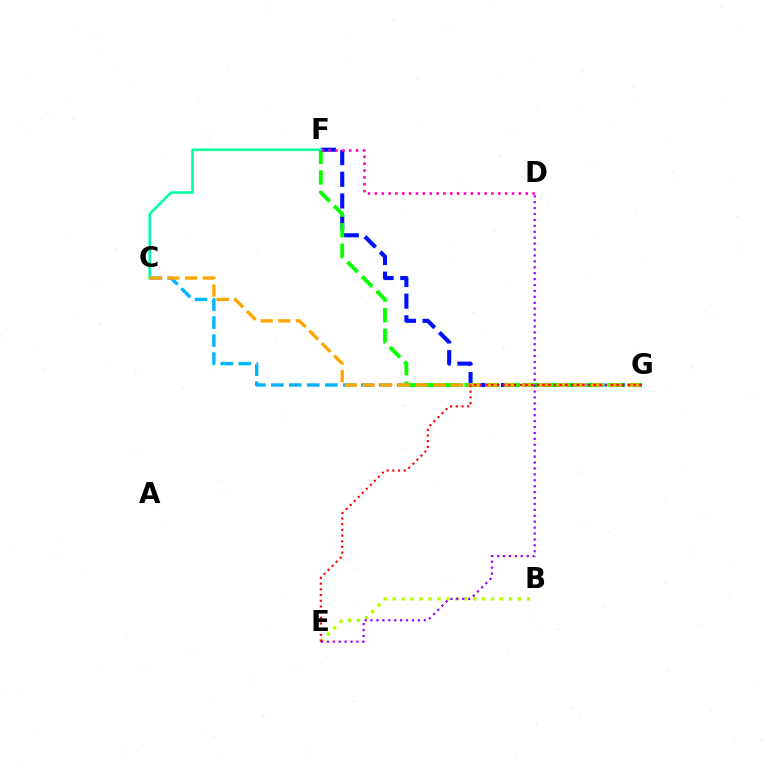{('F', 'G'): [{'color': '#0010ff', 'line_style': 'dashed', 'thickness': 2.95}, {'color': '#08ff00', 'line_style': 'dashed', 'thickness': 2.79}], ('C', 'G'): [{'color': '#00b5ff', 'line_style': 'dashed', 'thickness': 2.44}, {'color': '#ffa500', 'line_style': 'dashed', 'thickness': 2.4}], ('B', 'E'): [{'color': '#b3ff00', 'line_style': 'dotted', 'thickness': 2.43}], ('C', 'F'): [{'color': '#00ff9d', 'line_style': 'solid', 'thickness': 1.83}], ('E', 'G'): [{'color': '#ff0000', 'line_style': 'dotted', 'thickness': 1.55}], ('D', 'F'): [{'color': '#ff00bd', 'line_style': 'dotted', 'thickness': 1.86}], ('D', 'E'): [{'color': '#9b00ff', 'line_style': 'dotted', 'thickness': 1.61}]}